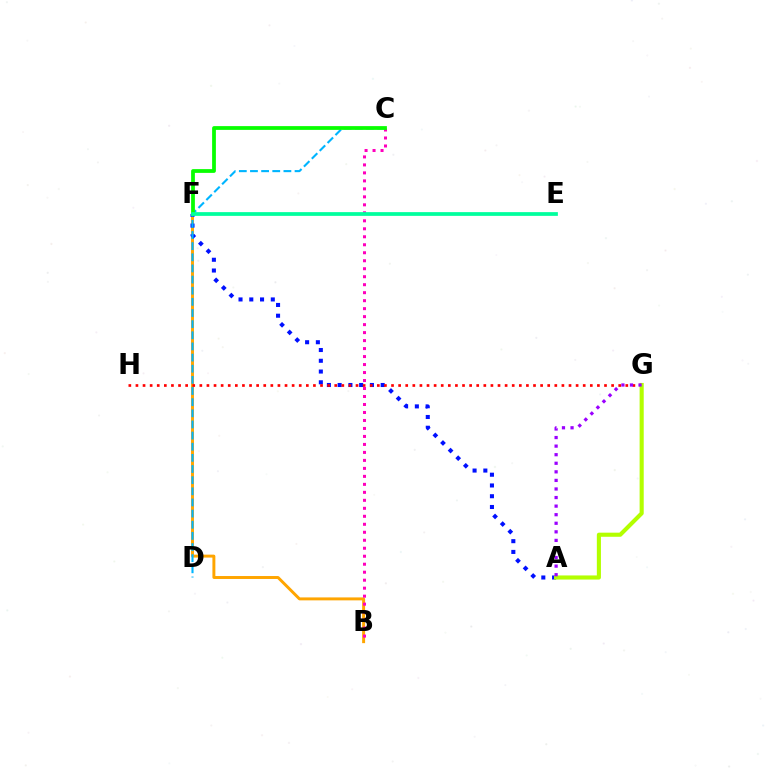{('B', 'F'): [{'color': '#ffa500', 'line_style': 'solid', 'thickness': 2.12}], ('A', 'F'): [{'color': '#0010ff', 'line_style': 'dotted', 'thickness': 2.92}], ('G', 'H'): [{'color': '#ff0000', 'line_style': 'dotted', 'thickness': 1.93}], ('B', 'C'): [{'color': '#ff00bd', 'line_style': 'dotted', 'thickness': 2.17}], ('C', 'D'): [{'color': '#00b5ff', 'line_style': 'dashed', 'thickness': 1.51}], ('C', 'F'): [{'color': '#08ff00', 'line_style': 'solid', 'thickness': 2.71}], ('E', 'F'): [{'color': '#00ff9d', 'line_style': 'solid', 'thickness': 2.69}], ('A', 'G'): [{'color': '#b3ff00', 'line_style': 'solid', 'thickness': 2.96}, {'color': '#9b00ff', 'line_style': 'dotted', 'thickness': 2.33}]}